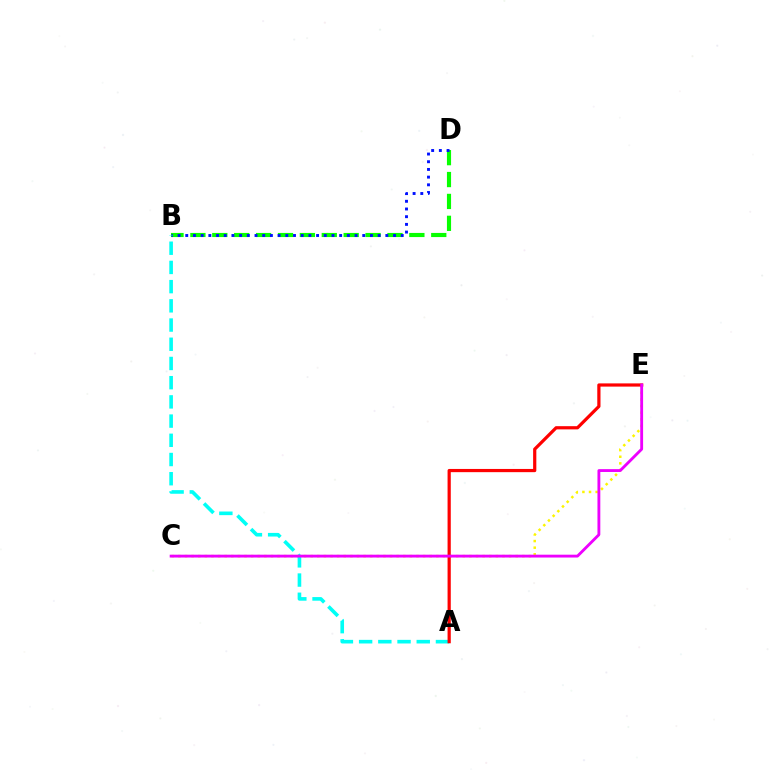{('B', 'D'): [{'color': '#08ff00', 'line_style': 'dashed', 'thickness': 2.97}, {'color': '#0010ff', 'line_style': 'dotted', 'thickness': 2.09}], ('C', 'E'): [{'color': '#fcf500', 'line_style': 'dotted', 'thickness': 1.8}, {'color': '#ee00ff', 'line_style': 'solid', 'thickness': 2.05}], ('A', 'B'): [{'color': '#00fff6', 'line_style': 'dashed', 'thickness': 2.61}], ('A', 'E'): [{'color': '#ff0000', 'line_style': 'solid', 'thickness': 2.31}]}